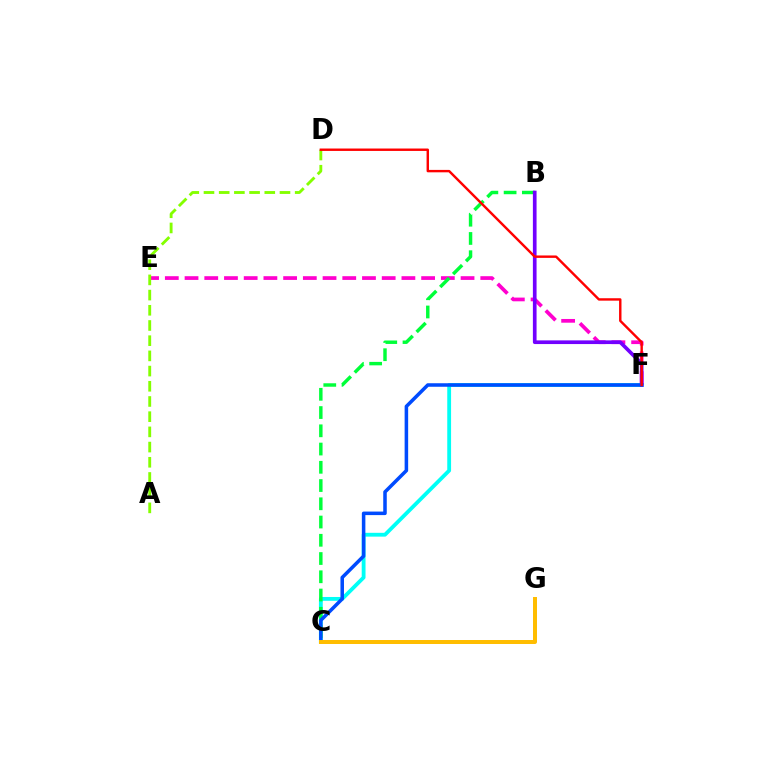{('C', 'F'): [{'color': '#00fff6', 'line_style': 'solid', 'thickness': 2.75}, {'color': '#004bff', 'line_style': 'solid', 'thickness': 2.54}], ('E', 'F'): [{'color': '#ff00cf', 'line_style': 'dashed', 'thickness': 2.68}], ('B', 'C'): [{'color': '#00ff39', 'line_style': 'dashed', 'thickness': 2.48}], ('A', 'D'): [{'color': '#84ff00', 'line_style': 'dashed', 'thickness': 2.06}], ('B', 'F'): [{'color': '#7200ff', 'line_style': 'solid', 'thickness': 2.65}], ('D', 'F'): [{'color': '#ff0000', 'line_style': 'solid', 'thickness': 1.74}], ('C', 'G'): [{'color': '#ffbd00', 'line_style': 'solid', 'thickness': 2.87}]}